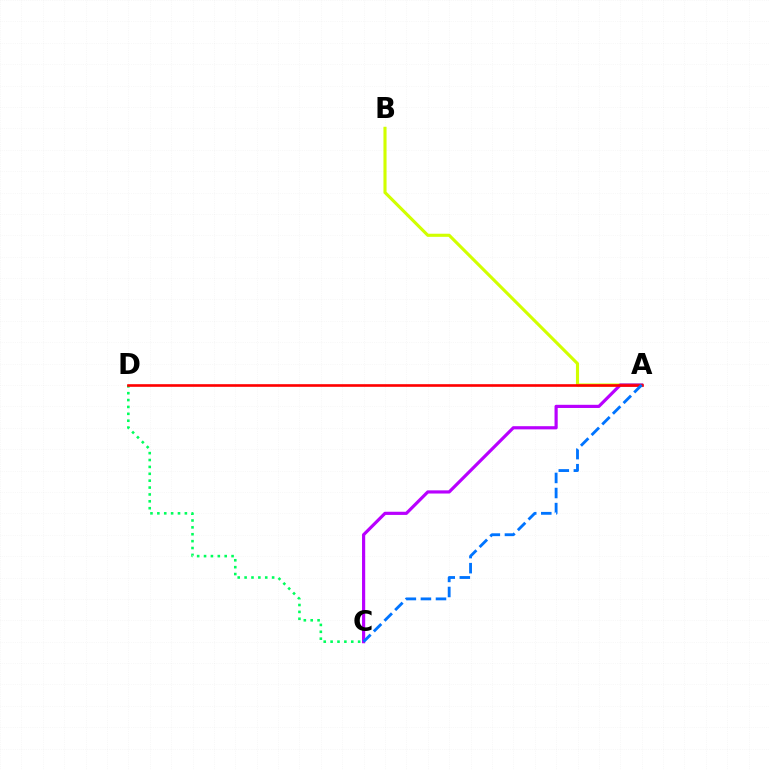{('A', 'B'): [{'color': '#d1ff00', 'line_style': 'solid', 'thickness': 2.24}], ('A', 'C'): [{'color': '#b900ff', 'line_style': 'solid', 'thickness': 2.29}, {'color': '#0074ff', 'line_style': 'dashed', 'thickness': 2.05}], ('C', 'D'): [{'color': '#00ff5c', 'line_style': 'dotted', 'thickness': 1.87}], ('A', 'D'): [{'color': '#ff0000', 'line_style': 'solid', 'thickness': 1.89}]}